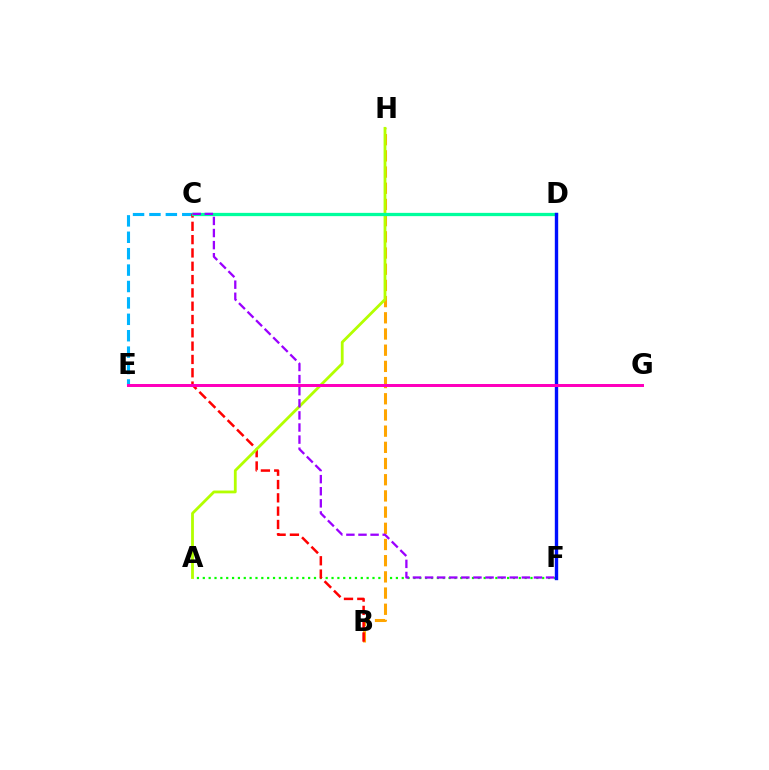{('A', 'F'): [{'color': '#08ff00', 'line_style': 'dotted', 'thickness': 1.59}], ('C', 'E'): [{'color': '#00b5ff', 'line_style': 'dashed', 'thickness': 2.23}], ('B', 'H'): [{'color': '#ffa500', 'line_style': 'dashed', 'thickness': 2.2}], ('B', 'C'): [{'color': '#ff0000', 'line_style': 'dashed', 'thickness': 1.81}], ('A', 'H'): [{'color': '#b3ff00', 'line_style': 'solid', 'thickness': 2.02}], ('C', 'D'): [{'color': '#00ff9d', 'line_style': 'solid', 'thickness': 2.35}], ('D', 'F'): [{'color': '#0010ff', 'line_style': 'solid', 'thickness': 2.43}], ('E', 'G'): [{'color': '#ff00bd', 'line_style': 'solid', 'thickness': 2.15}], ('C', 'F'): [{'color': '#9b00ff', 'line_style': 'dashed', 'thickness': 1.64}]}